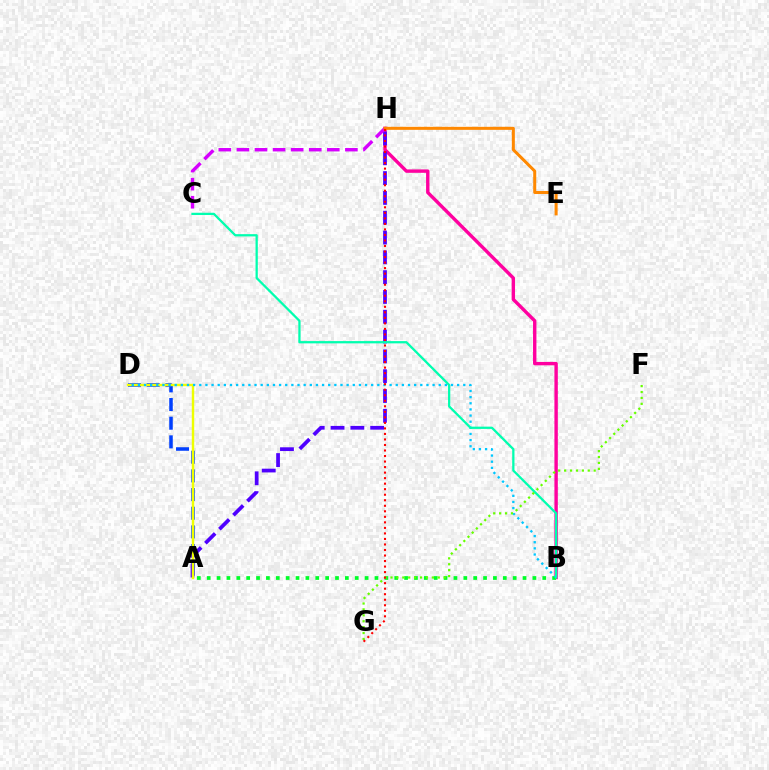{('A', 'D'): [{'color': '#003fff', 'line_style': 'dashed', 'thickness': 2.54}, {'color': '#eeff00', 'line_style': 'solid', 'thickness': 1.74}], ('B', 'H'): [{'color': '#ff00a0', 'line_style': 'solid', 'thickness': 2.44}], ('A', 'H'): [{'color': '#4f00ff', 'line_style': 'dashed', 'thickness': 2.69}], ('A', 'B'): [{'color': '#00ff27', 'line_style': 'dotted', 'thickness': 2.68}], ('B', 'D'): [{'color': '#00c7ff', 'line_style': 'dotted', 'thickness': 1.67}], ('B', 'C'): [{'color': '#00ffaf', 'line_style': 'solid', 'thickness': 1.63}], ('F', 'G'): [{'color': '#66ff00', 'line_style': 'dotted', 'thickness': 1.61}], ('C', 'H'): [{'color': '#d600ff', 'line_style': 'dashed', 'thickness': 2.46}], ('E', 'H'): [{'color': '#ff8800', 'line_style': 'solid', 'thickness': 2.18}], ('G', 'H'): [{'color': '#ff0000', 'line_style': 'dotted', 'thickness': 1.5}]}